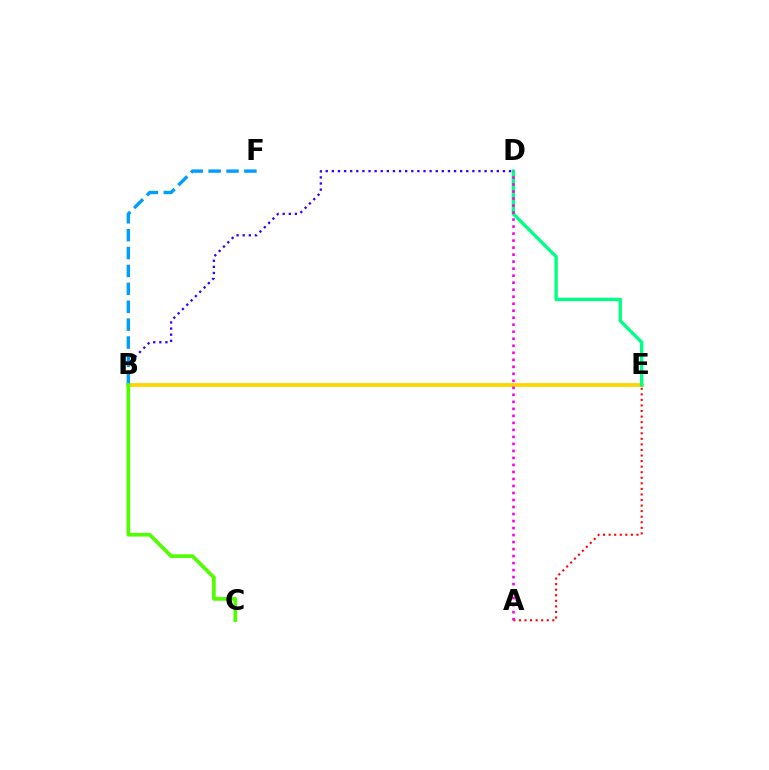{('B', 'E'): [{'color': '#ffd500', 'line_style': 'solid', 'thickness': 2.73}], ('B', 'D'): [{'color': '#3700ff', 'line_style': 'dotted', 'thickness': 1.66}], ('B', 'F'): [{'color': '#009eff', 'line_style': 'dashed', 'thickness': 2.43}], ('D', 'E'): [{'color': '#00ff86', 'line_style': 'solid', 'thickness': 2.41}], ('A', 'E'): [{'color': '#ff0000', 'line_style': 'dotted', 'thickness': 1.51}], ('B', 'C'): [{'color': '#4fff00', 'line_style': 'solid', 'thickness': 2.65}], ('A', 'D'): [{'color': '#ff00ed', 'line_style': 'dotted', 'thickness': 1.9}]}